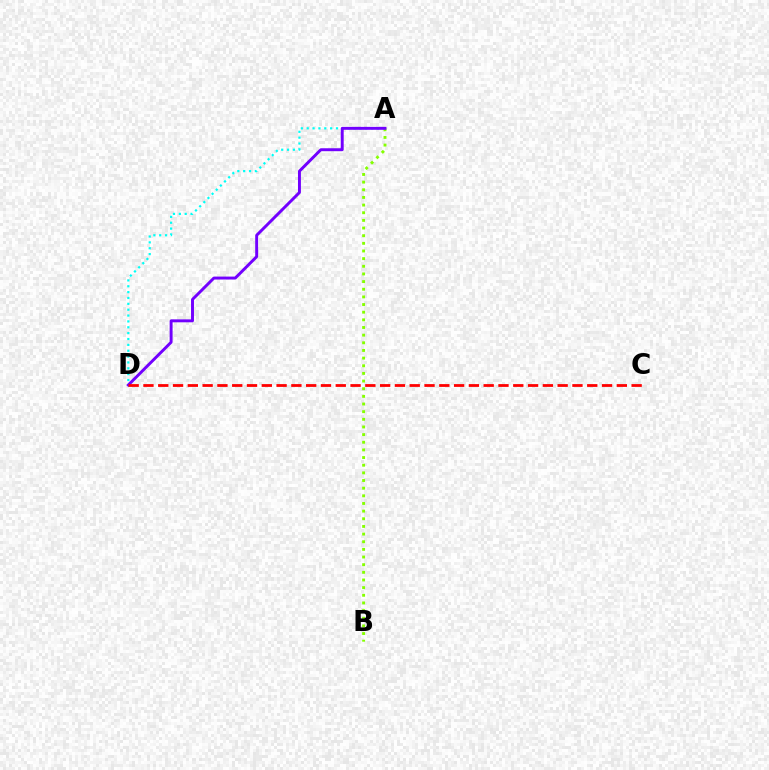{('A', 'D'): [{'color': '#00fff6', 'line_style': 'dotted', 'thickness': 1.59}, {'color': '#7200ff', 'line_style': 'solid', 'thickness': 2.11}], ('A', 'B'): [{'color': '#84ff00', 'line_style': 'dotted', 'thickness': 2.08}], ('C', 'D'): [{'color': '#ff0000', 'line_style': 'dashed', 'thickness': 2.01}]}